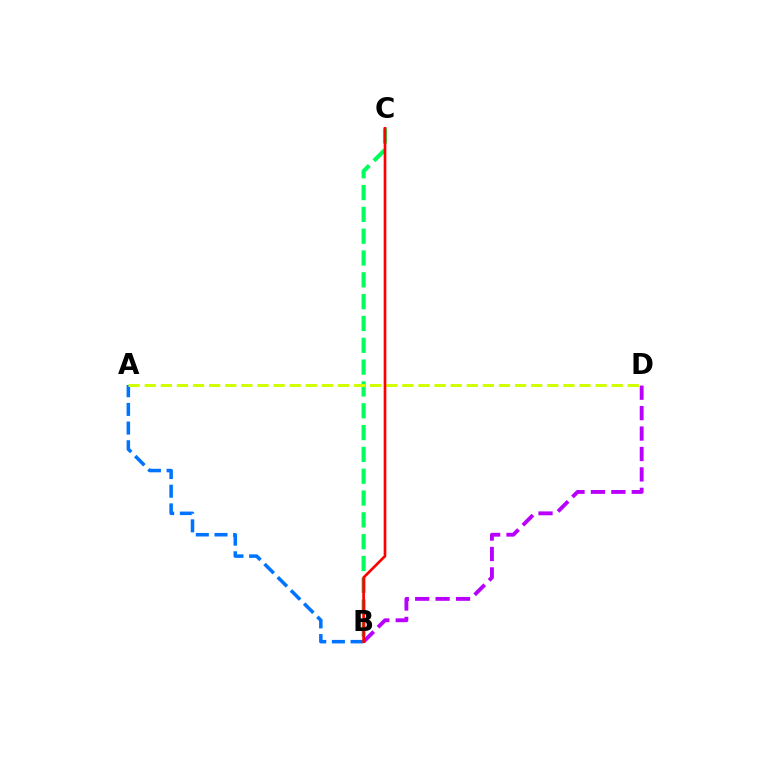{('B', 'D'): [{'color': '#b900ff', 'line_style': 'dashed', 'thickness': 2.77}], ('B', 'C'): [{'color': '#00ff5c', 'line_style': 'dashed', 'thickness': 2.96}, {'color': '#ff0000', 'line_style': 'solid', 'thickness': 1.92}], ('A', 'B'): [{'color': '#0074ff', 'line_style': 'dashed', 'thickness': 2.54}], ('A', 'D'): [{'color': '#d1ff00', 'line_style': 'dashed', 'thickness': 2.19}]}